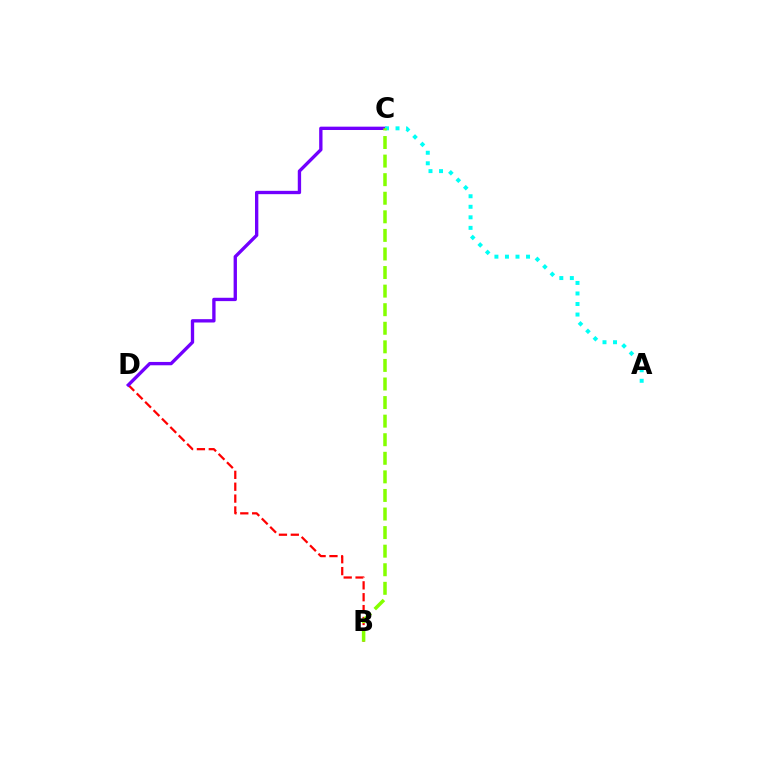{('B', 'D'): [{'color': '#ff0000', 'line_style': 'dashed', 'thickness': 1.61}], ('C', 'D'): [{'color': '#7200ff', 'line_style': 'solid', 'thickness': 2.4}], ('A', 'C'): [{'color': '#00fff6', 'line_style': 'dotted', 'thickness': 2.86}], ('B', 'C'): [{'color': '#84ff00', 'line_style': 'dashed', 'thickness': 2.52}]}